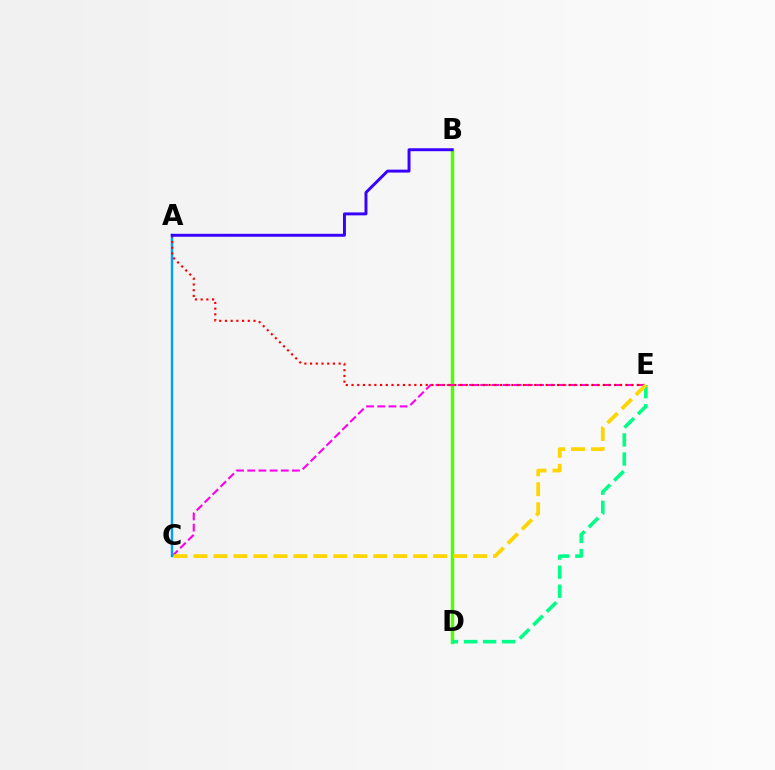{('B', 'D'): [{'color': '#4fff00', 'line_style': 'solid', 'thickness': 2.48}], ('C', 'E'): [{'color': '#ff00ed', 'line_style': 'dashed', 'thickness': 1.52}, {'color': '#ffd500', 'line_style': 'dashed', 'thickness': 2.71}], ('A', 'C'): [{'color': '#009eff', 'line_style': 'solid', 'thickness': 1.73}], ('D', 'E'): [{'color': '#00ff86', 'line_style': 'dashed', 'thickness': 2.59}], ('A', 'E'): [{'color': '#ff0000', 'line_style': 'dotted', 'thickness': 1.55}], ('A', 'B'): [{'color': '#3700ff', 'line_style': 'solid', 'thickness': 2.11}]}